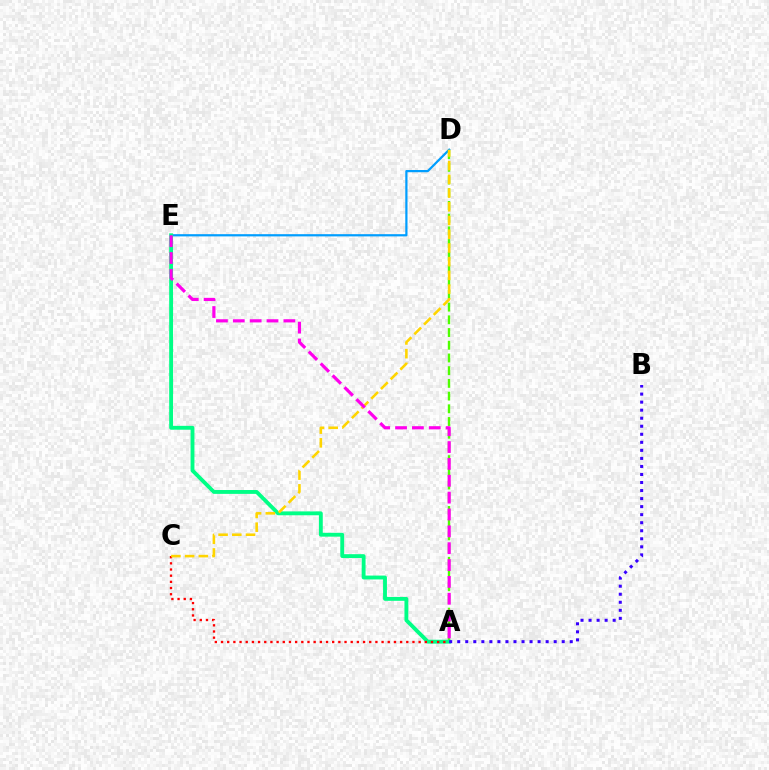{('D', 'E'): [{'color': '#009eff', 'line_style': 'solid', 'thickness': 1.6}], ('A', 'D'): [{'color': '#4fff00', 'line_style': 'dashed', 'thickness': 1.73}], ('A', 'E'): [{'color': '#00ff86', 'line_style': 'solid', 'thickness': 2.78}, {'color': '#ff00ed', 'line_style': 'dashed', 'thickness': 2.29}], ('A', 'C'): [{'color': '#ff0000', 'line_style': 'dotted', 'thickness': 1.68}], ('C', 'D'): [{'color': '#ffd500', 'line_style': 'dashed', 'thickness': 1.86}], ('A', 'B'): [{'color': '#3700ff', 'line_style': 'dotted', 'thickness': 2.18}]}